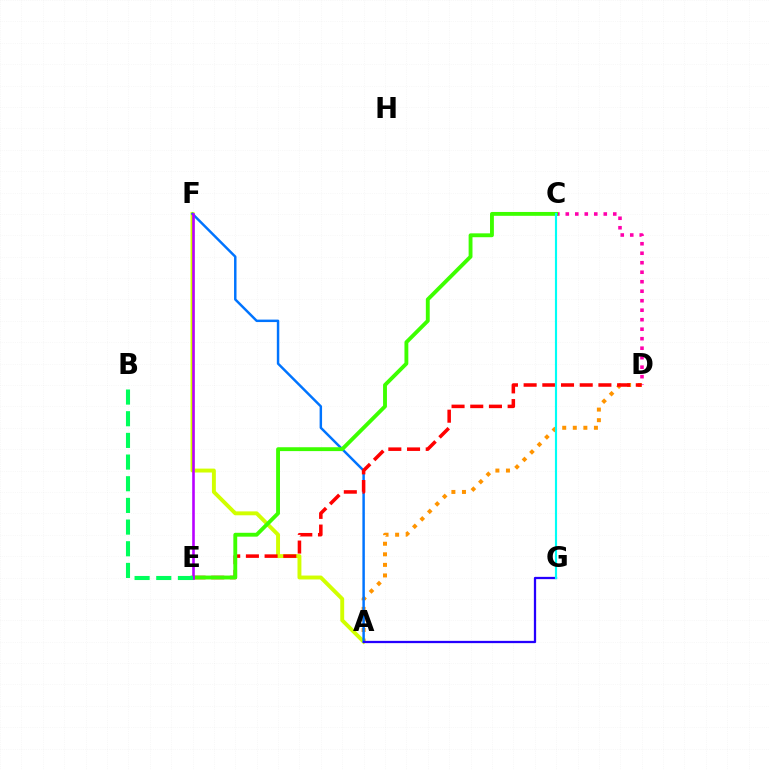{('A', 'D'): [{'color': '#ff9400', 'line_style': 'dotted', 'thickness': 2.87}], ('A', 'F'): [{'color': '#d1ff00', 'line_style': 'solid', 'thickness': 2.81}, {'color': '#0074ff', 'line_style': 'solid', 'thickness': 1.77}], ('C', 'D'): [{'color': '#ff00ac', 'line_style': 'dotted', 'thickness': 2.58}], ('D', 'E'): [{'color': '#ff0000', 'line_style': 'dashed', 'thickness': 2.54}], ('A', 'G'): [{'color': '#2500ff', 'line_style': 'solid', 'thickness': 1.64}], ('C', 'E'): [{'color': '#3dff00', 'line_style': 'solid', 'thickness': 2.78}], ('E', 'F'): [{'color': '#b900ff', 'line_style': 'solid', 'thickness': 1.88}], ('B', 'E'): [{'color': '#00ff5c', 'line_style': 'dashed', 'thickness': 2.94}], ('C', 'G'): [{'color': '#00fff6', 'line_style': 'solid', 'thickness': 1.55}]}